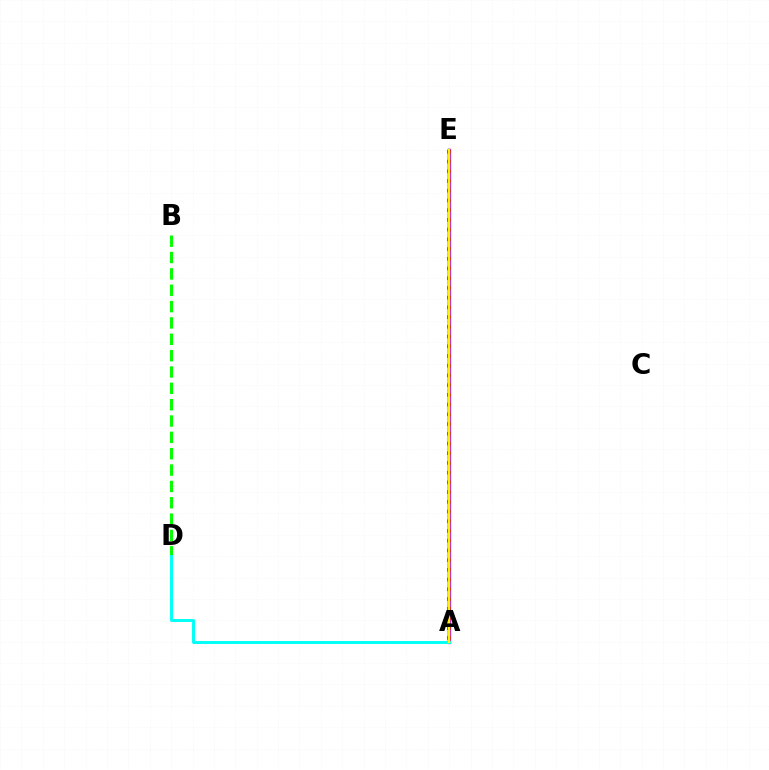{('A', 'E'): [{'color': '#ee00ff', 'line_style': 'solid', 'thickness': 2.35}, {'color': '#ff0000', 'line_style': 'dotted', 'thickness': 2.64}, {'color': '#0010ff', 'line_style': 'solid', 'thickness': 1.76}, {'color': '#fcf500', 'line_style': 'solid', 'thickness': 1.72}], ('B', 'D'): [{'color': '#08ff00', 'line_style': 'dashed', 'thickness': 2.22}], ('A', 'D'): [{'color': '#00fff6', 'line_style': 'solid', 'thickness': 2.12}]}